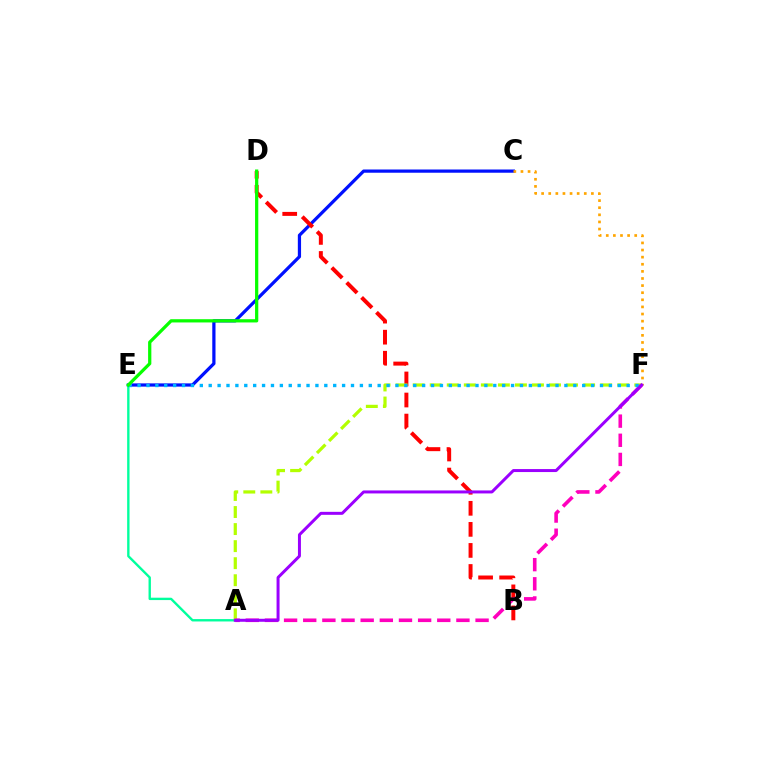{('C', 'E'): [{'color': '#0010ff', 'line_style': 'solid', 'thickness': 2.33}], ('A', 'E'): [{'color': '#00ff9d', 'line_style': 'solid', 'thickness': 1.71}], ('B', 'D'): [{'color': '#ff0000', 'line_style': 'dashed', 'thickness': 2.86}], ('A', 'F'): [{'color': '#b3ff00', 'line_style': 'dashed', 'thickness': 2.32}, {'color': '#ff00bd', 'line_style': 'dashed', 'thickness': 2.6}, {'color': '#9b00ff', 'line_style': 'solid', 'thickness': 2.15}], ('C', 'F'): [{'color': '#ffa500', 'line_style': 'dotted', 'thickness': 1.93}], ('E', 'F'): [{'color': '#00b5ff', 'line_style': 'dotted', 'thickness': 2.42}], ('D', 'E'): [{'color': '#08ff00', 'line_style': 'solid', 'thickness': 2.33}]}